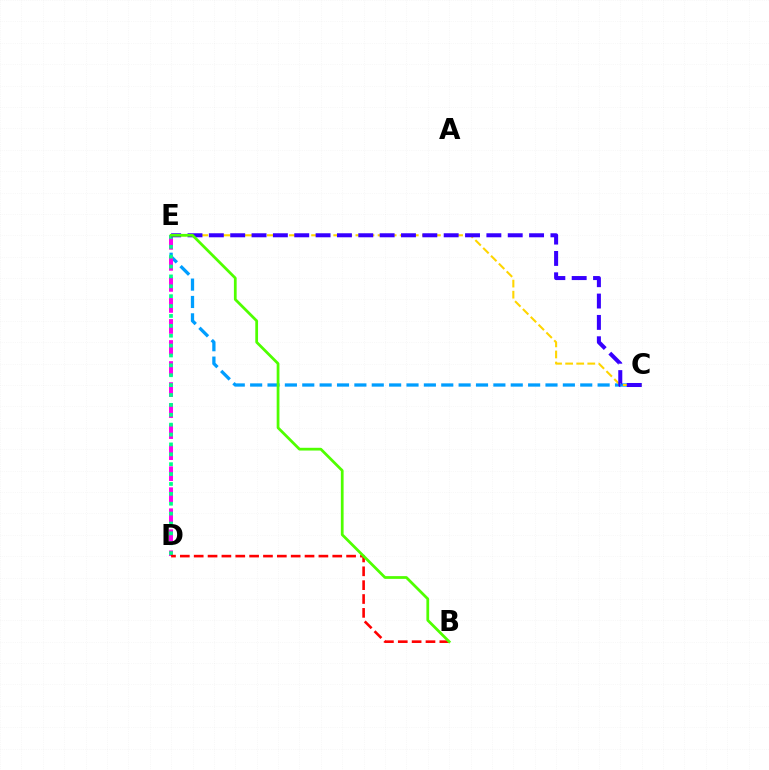{('C', 'E'): [{'color': '#009eff', 'line_style': 'dashed', 'thickness': 2.36}, {'color': '#ffd500', 'line_style': 'dashed', 'thickness': 1.5}, {'color': '#3700ff', 'line_style': 'dashed', 'thickness': 2.9}], ('D', 'E'): [{'color': '#ff00ed', 'line_style': 'dashed', 'thickness': 2.86}, {'color': '#00ff86', 'line_style': 'dotted', 'thickness': 2.69}], ('B', 'D'): [{'color': '#ff0000', 'line_style': 'dashed', 'thickness': 1.88}], ('B', 'E'): [{'color': '#4fff00', 'line_style': 'solid', 'thickness': 1.98}]}